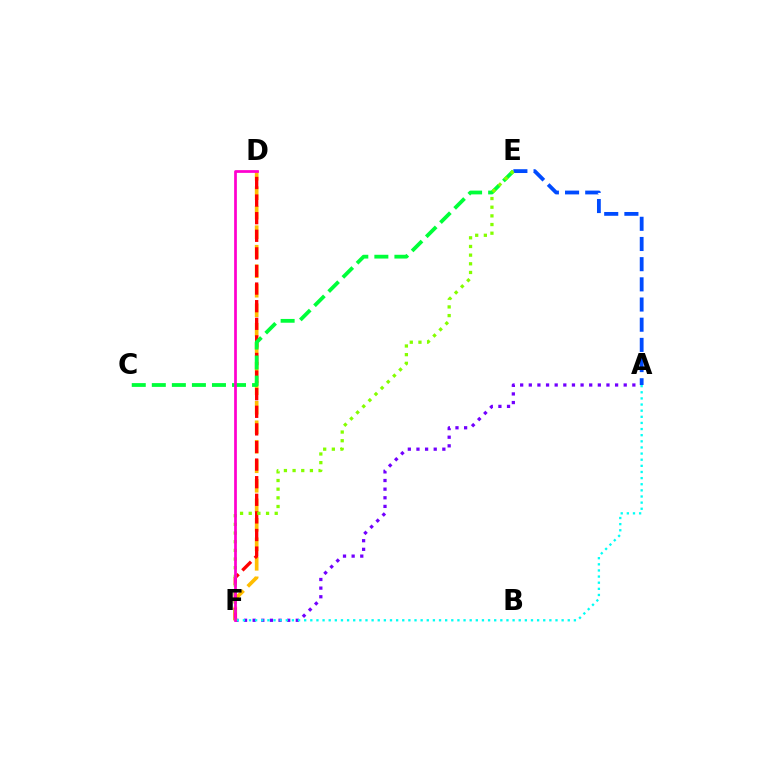{('A', 'F'): [{'color': '#7200ff', 'line_style': 'dotted', 'thickness': 2.34}, {'color': '#00fff6', 'line_style': 'dotted', 'thickness': 1.67}], ('D', 'F'): [{'color': '#ffbd00', 'line_style': 'dashed', 'thickness': 2.65}, {'color': '#ff0000', 'line_style': 'dashed', 'thickness': 2.39}, {'color': '#ff00cf', 'line_style': 'solid', 'thickness': 1.97}], ('C', 'E'): [{'color': '#00ff39', 'line_style': 'dashed', 'thickness': 2.72}], ('A', 'E'): [{'color': '#004bff', 'line_style': 'dashed', 'thickness': 2.74}], ('E', 'F'): [{'color': '#84ff00', 'line_style': 'dotted', 'thickness': 2.35}]}